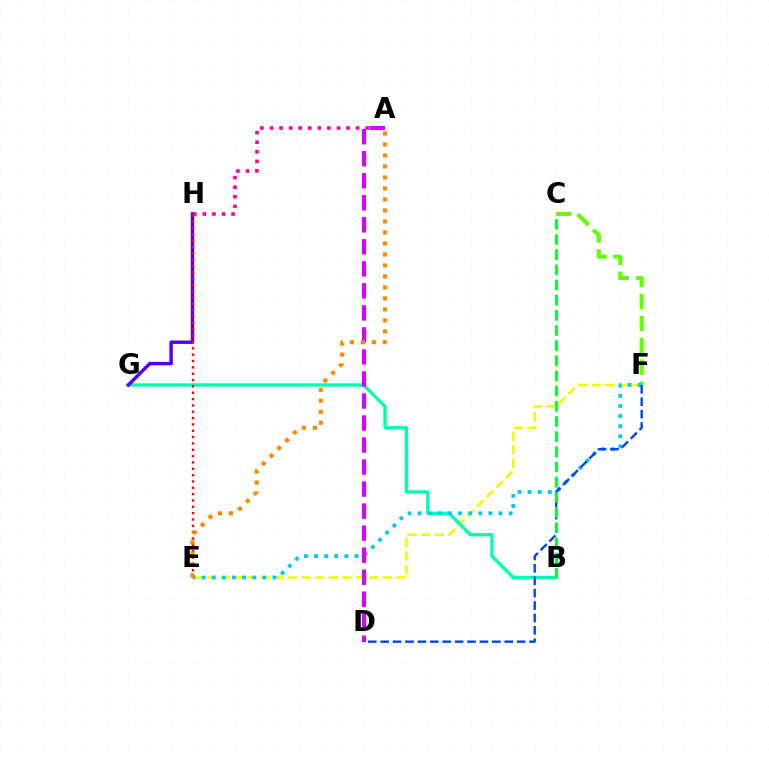{('E', 'F'): [{'color': '#eeff00', 'line_style': 'dashed', 'thickness': 1.84}, {'color': '#00c7ff', 'line_style': 'dotted', 'thickness': 2.75}], ('B', 'G'): [{'color': '#00ffaf', 'line_style': 'solid', 'thickness': 2.4}], ('G', 'H'): [{'color': '#4f00ff', 'line_style': 'solid', 'thickness': 2.47}], ('C', 'F'): [{'color': '#66ff00', 'line_style': 'dashed', 'thickness': 2.97}], ('A', 'H'): [{'color': '#ff00a0', 'line_style': 'dotted', 'thickness': 2.6}], ('E', 'H'): [{'color': '#ff0000', 'line_style': 'dotted', 'thickness': 1.72}], ('A', 'D'): [{'color': '#d600ff', 'line_style': 'dashed', 'thickness': 2.99}], ('A', 'E'): [{'color': '#ff8800', 'line_style': 'dotted', 'thickness': 2.99}], ('D', 'F'): [{'color': '#003fff', 'line_style': 'dashed', 'thickness': 1.69}], ('B', 'C'): [{'color': '#00ff27', 'line_style': 'dashed', 'thickness': 2.06}]}